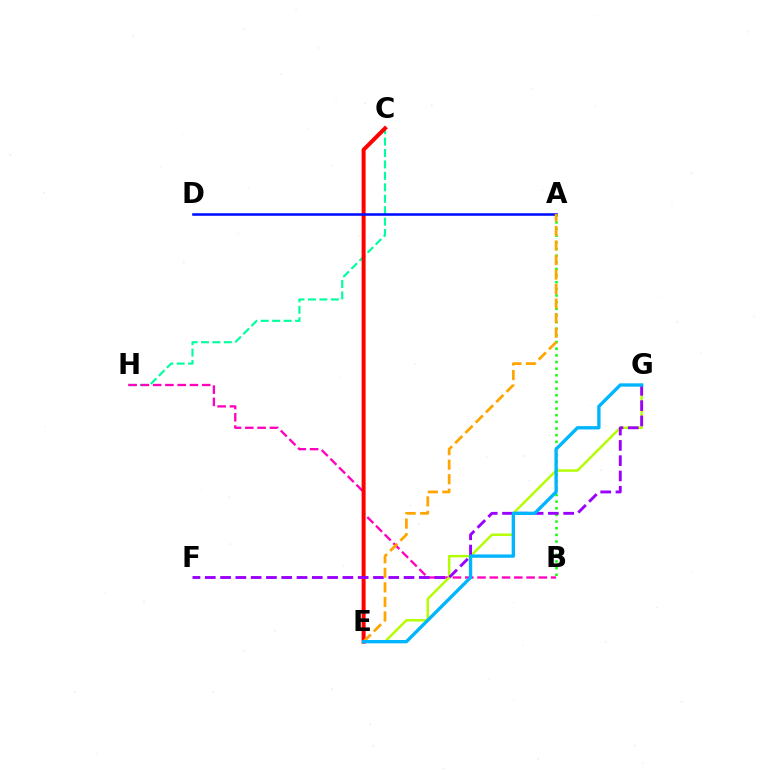{('C', 'H'): [{'color': '#00ff9d', 'line_style': 'dashed', 'thickness': 1.55}], ('B', 'H'): [{'color': '#ff00bd', 'line_style': 'dashed', 'thickness': 1.67}], ('C', 'E'): [{'color': '#ff0000', 'line_style': 'solid', 'thickness': 2.88}], ('A', 'D'): [{'color': '#0010ff', 'line_style': 'solid', 'thickness': 1.86}], ('E', 'G'): [{'color': '#b3ff00', 'line_style': 'solid', 'thickness': 1.76}, {'color': '#00b5ff', 'line_style': 'solid', 'thickness': 2.4}], ('A', 'B'): [{'color': '#08ff00', 'line_style': 'dotted', 'thickness': 1.81}], ('F', 'G'): [{'color': '#9b00ff', 'line_style': 'dashed', 'thickness': 2.08}], ('A', 'E'): [{'color': '#ffa500', 'line_style': 'dashed', 'thickness': 1.97}]}